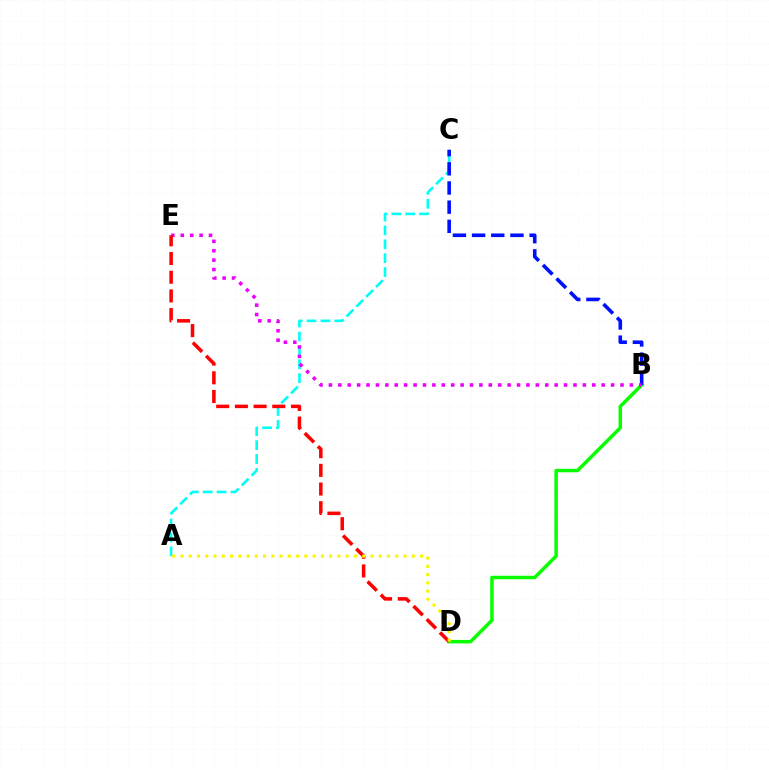{('B', 'D'): [{'color': '#08ff00', 'line_style': 'solid', 'thickness': 2.5}], ('A', 'C'): [{'color': '#00fff6', 'line_style': 'dashed', 'thickness': 1.89}], ('B', 'C'): [{'color': '#0010ff', 'line_style': 'dashed', 'thickness': 2.61}], ('B', 'E'): [{'color': '#ee00ff', 'line_style': 'dotted', 'thickness': 2.56}], ('D', 'E'): [{'color': '#ff0000', 'line_style': 'dashed', 'thickness': 2.54}], ('A', 'D'): [{'color': '#fcf500', 'line_style': 'dotted', 'thickness': 2.24}]}